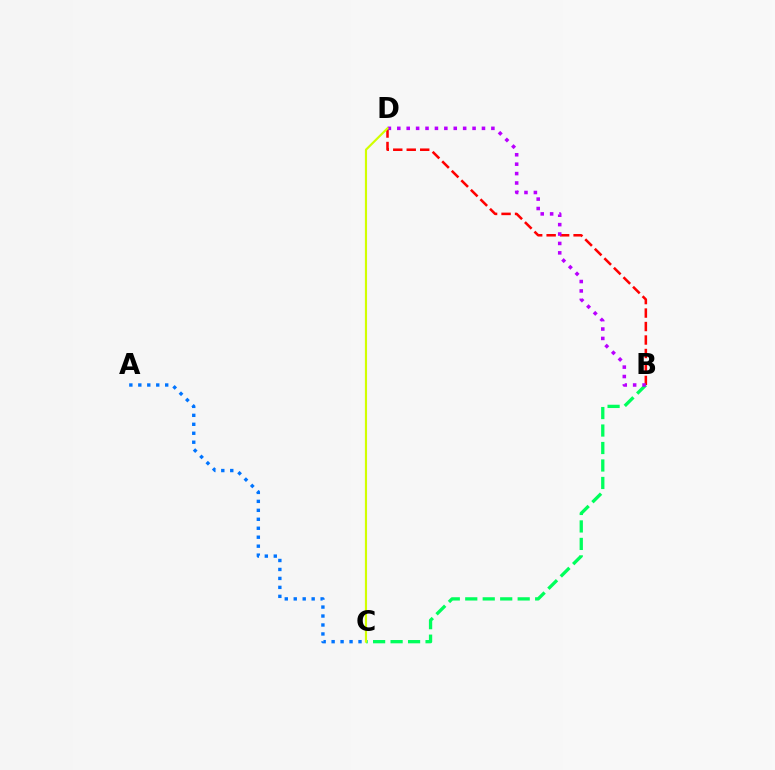{('B', 'D'): [{'color': '#ff0000', 'line_style': 'dashed', 'thickness': 1.83}, {'color': '#b900ff', 'line_style': 'dotted', 'thickness': 2.56}], ('A', 'C'): [{'color': '#0074ff', 'line_style': 'dotted', 'thickness': 2.44}], ('B', 'C'): [{'color': '#00ff5c', 'line_style': 'dashed', 'thickness': 2.37}], ('C', 'D'): [{'color': '#d1ff00', 'line_style': 'solid', 'thickness': 1.55}]}